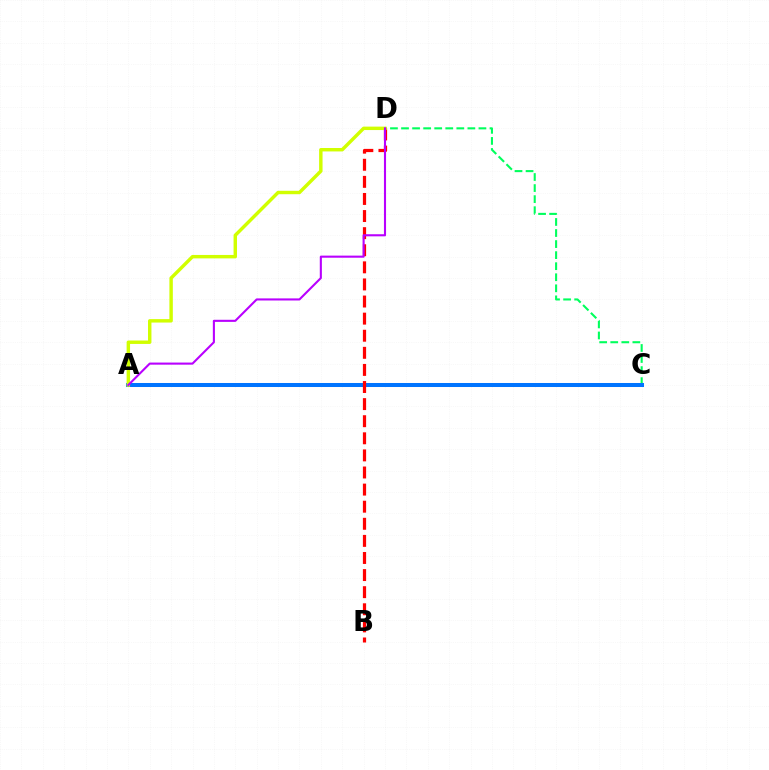{('C', 'D'): [{'color': '#00ff5c', 'line_style': 'dashed', 'thickness': 1.5}], ('A', 'C'): [{'color': '#0074ff', 'line_style': 'solid', 'thickness': 2.89}], ('B', 'D'): [{'color': '#ff0000', 'line_style': 'dashed', 'thickness': 2.32}], ('A', 'D'): [{'color': '#d1ff00', 'line_style': 'solid', 'thickness': 2.47}, {'color': '#b900ff', 'line_style': 'solid', 'thickness': 1.51}]}